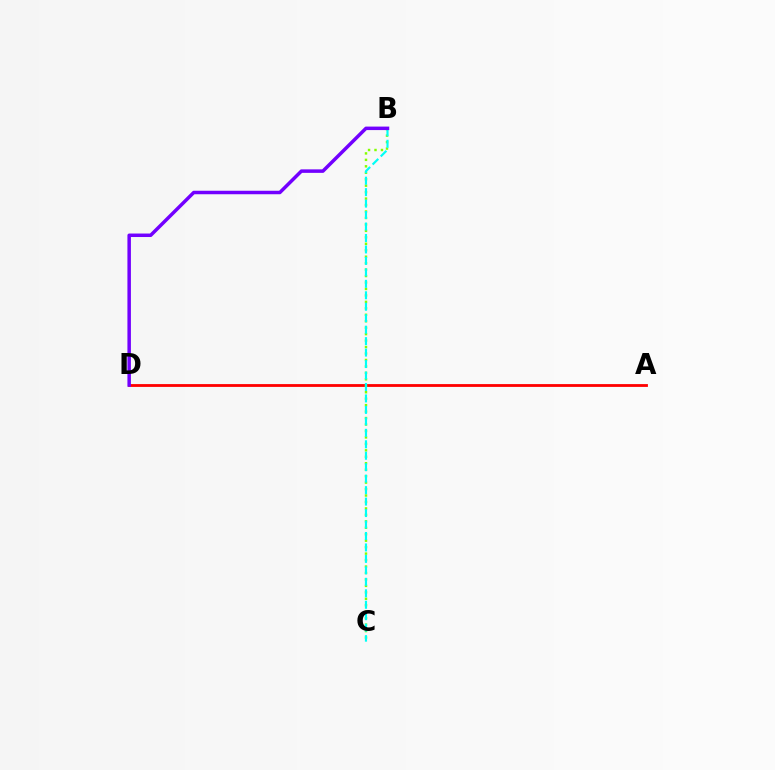{('A', 'D'): [{'color': '#ff0000', 'line_style': 'solid', 'thickness': 2.03}], ('B', 'C'): [{'color': '#84ff00', 'line_style': 'dotted', 'thickness': 1.75}, {'color': '#00fff6', 'line_style': 'dashed', 'thickness': 1.56}], ('B', 'D'): [{'color': '#7200ff', 'line_style': 'solid', 'thickness': 2.51}]}